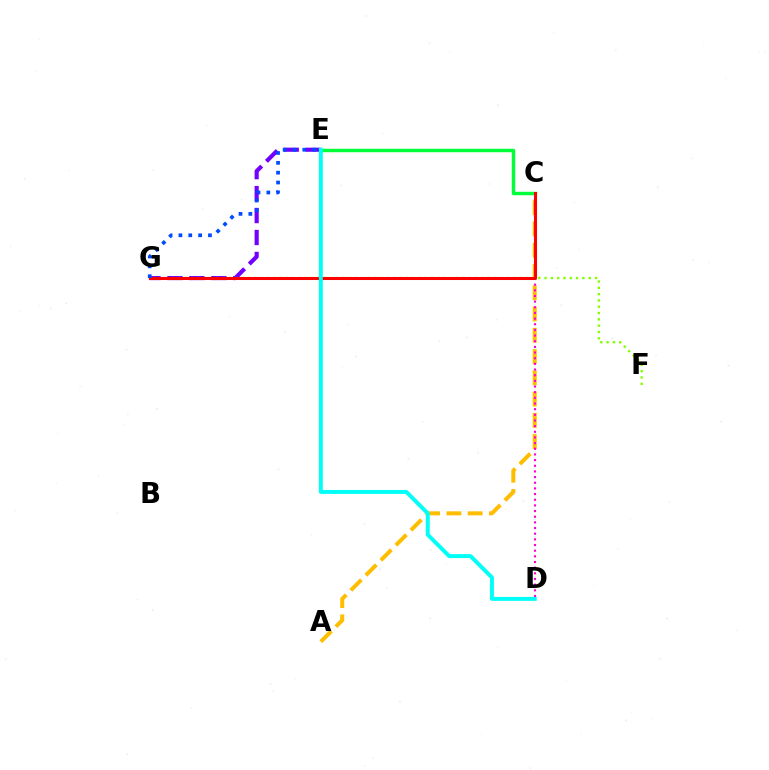{('A', 'C'): [{'color': '#ffbd00', 'line_style': 'dashed', 'thickness': 2.89}], ('C', 'E'): [{'color': '#00ff39', 'line_style': 'solid', 'thickness': 2.48}], ('E', 'G'): [{'color': '#7200ff', 'line_style': 'dashed', 'thickness': 2.98}, {'color': '#004bff', 'line_style': 'dotted', 'thickness': 2.68}], ('F', 'G'): [{'color': '#84ff00', 'line_style': 'dotted', 'thickness': 1.71}], ('C', 'D'): [{'color': '#ff00cf', 'line_style': 'dotted', 'thickness': 1.54}], ('C', 'G'): [{'color': '#ff0000', 'line_style': 'solid', 'thickness': 2.19}], ('D', 'E'): [{'color': '#00fff6', 'line_style': 'solid', 'thickness': 2.84}]}